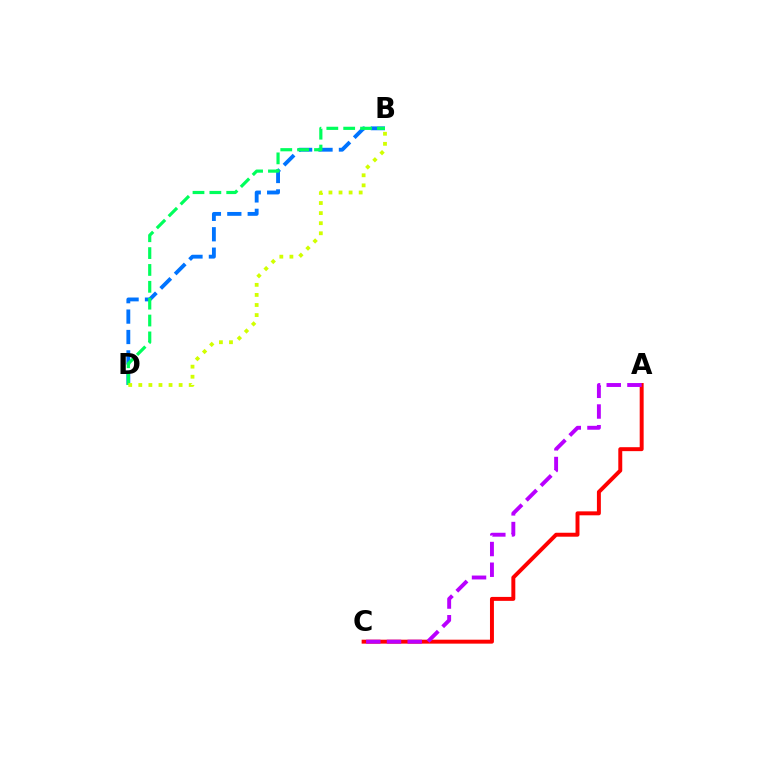{('B', 'D'): [{'color': '#0074ff', 'line_style': 'dashed', 'thickness': 2.77}, {'color': '#00ff5c', 'line_style': 'dashed', 'thickness': 2.29}, {'color': '#d1ff00', 'line_style': 'dotted', 'thickness': 2.74}], ('A', 'C'): [{'color': '#ff0000', 'line_style': 'solid', 'thickness': 2.84}, {'color': '#b900ff', 'line_style': 'dashed', 'thickness': 2.81}]}